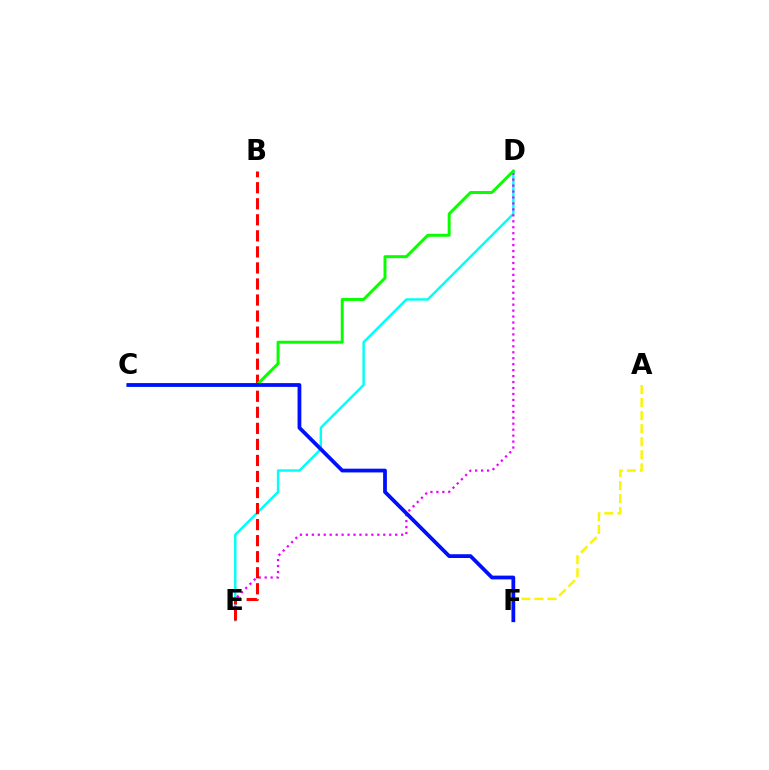{('D', 'E'): [{'color': '#00fff6', 'line_style': 'solid', 'thickness': 1.76}, {'color': '#ee00ff', 'line_style': 'dotted', 'thickness': 1.62}], ('A', 'F'): [{'color': '#fcf500', 'line_style': 'dashed', 'thickness': 1.77}], ('B', 'E'): [{'color': '#ff0000', 'line_style': 'dashed', 'thickness': 2.18}], ('C', 'D'): [{'color': '#08ff00', 'line_style': 'solid', 'thickness': 2.14}], ('C', 'F'): [{'color': '#0010ff', 'line_style': 'solid', 'thickness': 2.72}]}